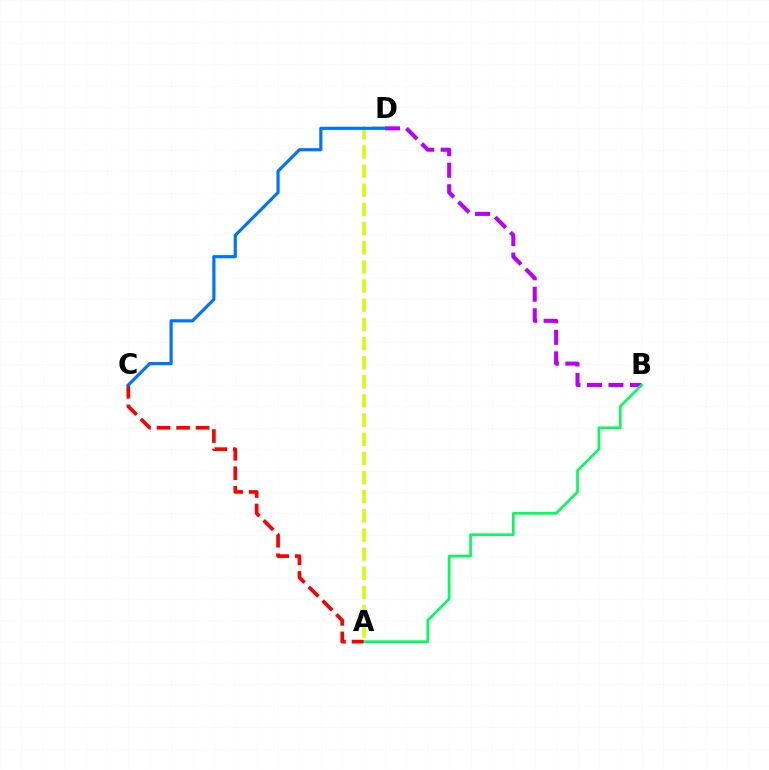{('B', 'D'): [{'color': '#b900ff', 'line_style': 'dashed', 'thickness': 2.92}], ('A', 'D'): [{'color': '#d1ff00', 'line_style': 'dashed', 'thickness': 2.6}], ('A', 'B'): [{'color': '#00ff5c', 'line_style': 'solid', 'thickness': 1.93}], ('A', 'C'): [{'color': '#ff0000', 'line_style': 'dashed', 'thickness': 2.65}], ('C', 'D'): [{'color': '#0074ff', 'line_style': 'solid', 'thickness': 2.29}]}